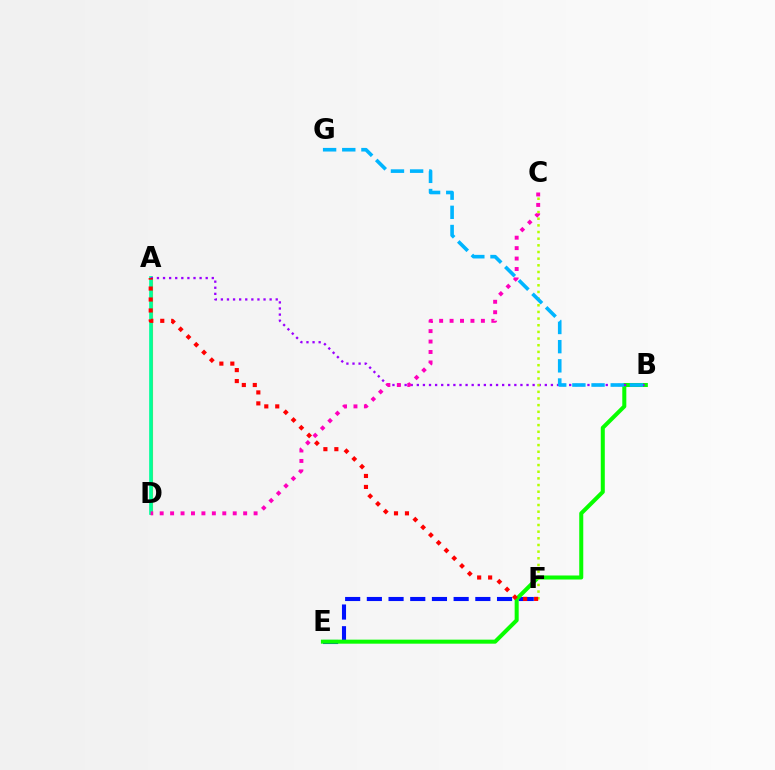{('E', 'F'): [{'color': '#0010ff', 'line_style': 'dashed', 'thickness': 2.95}], ('A', 'D'): [{'color': '#ffa500', 'line_style': 'solid', 'thickness': 2.24}, {'color': '#00ff9d', 'line_style': 'solid', 'thickness': 2.64}], ('B', 'E'): [{'color': '#08ff00', 'line_style': 'solid', 'thickness': 2.9}], ('A', 'B'): [{'color': '#9b00ff', 'line_style': 'dotted', 'thickness': 1.66}], ('C', 'F'): [{'color': '#b3ff00', 'line_style': 'dotted', 'thickness': 1.81}], ('A', 'F'): [{'color': '#ff0000', 'line_style': 'dotted', 'thickness': 2.98}], ('B', 'G'): [{'color': '#00b5ff', 'line_style': 'dashed', 'thickness': 2.6}], ('C', 'D'): [{'color': '#ff00bd', 'line_style': 'dotted', 'thickness': 2.84}]}